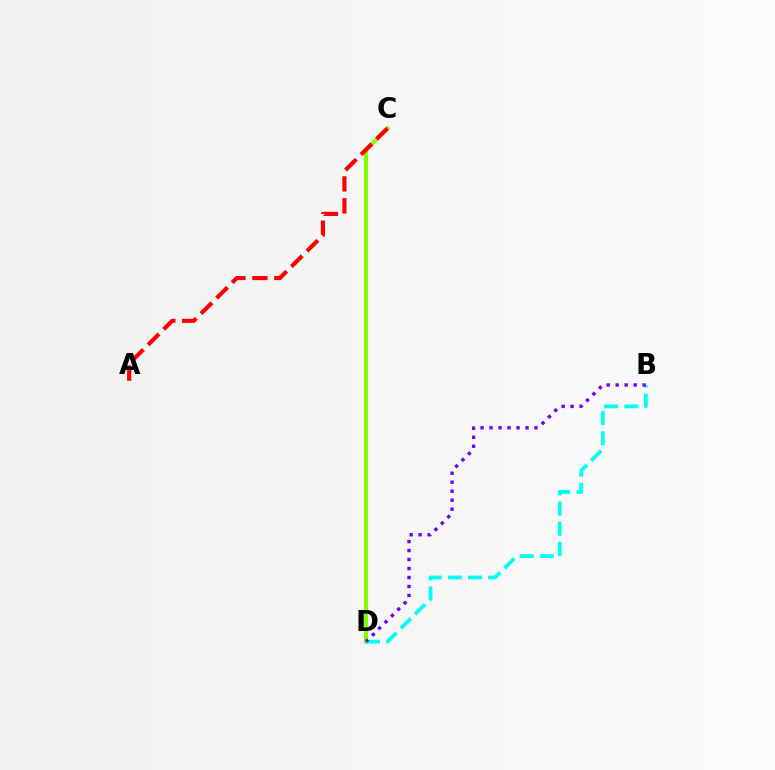{('C', 'D'): [{'color': '#84ff00', 'line_style': 'solid', 'thickness': 2.98}], ('B', 'D'): [{'color': '#00fff6', 'line_style': 'dashed', 'thickness': 2.74}, {'color': '#7200ff', 'line_style': 'dotted', 'thickness': 2.44}], ('A', 'C'): [{'color': '#ff0000', 'line_style': 'dashed', 'thickness': 2.98}]}